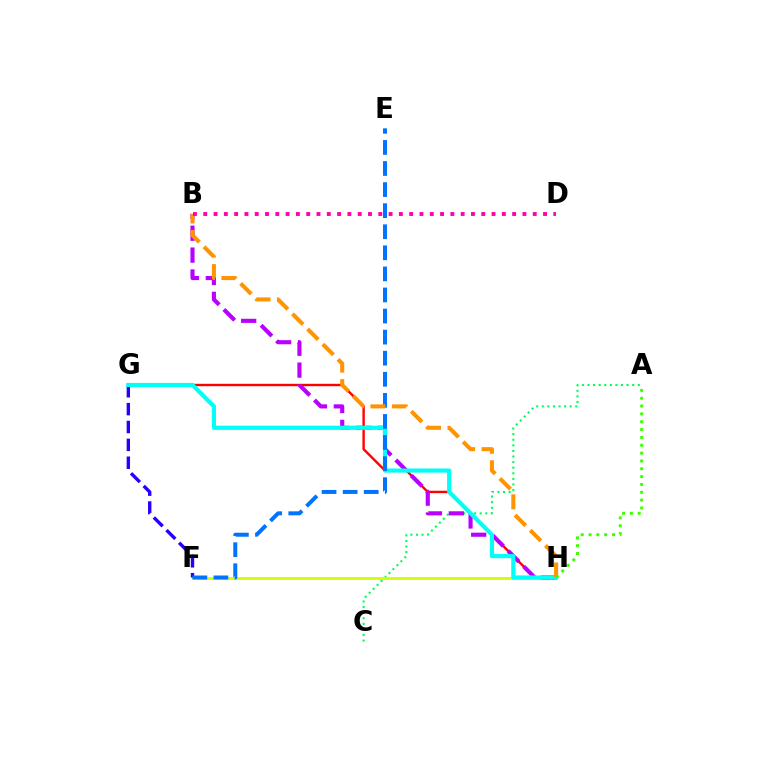{('A', 'C'): [{'color': '#00ff5c', 'line_style': 'dotted', 'thickness': 1.52}], ('F', 'H'): [{'color': '#d1ff00', 'line_style': 'solid', 'thickness': 2.05}], ('F', 'G'): [{'color': '#2500ff', 'line_style': 'dashed', 'thickness': 2.43}], ('G', 'H'): [{'color': '#ff0000', 'line_style': 'solid', 'thickness': 1.72}, {'color': '#00fff6', 'line_style': 'solid', 'thickness': 3.0}], ('B', 'H'): [{'color': '#b900ff', 'line_style': 'dashed', 'thickness': 2.97}, {'color': '#ff9400', 'line_style': 'dashed', 'thickness': 2.92}], ('E', 'F'): [{'color': '#0074ff', 'line_style': 'dashed', 'thickness': 2.86}], ('A', 'H'): [{'color': '#3dff00', 'line_style': 'dotted', 'thickness': 2.13}], ('B', 'D'): [{'color': '#ff00ac', 'line_style': 'dotted', 'thickness': 2.8}]}